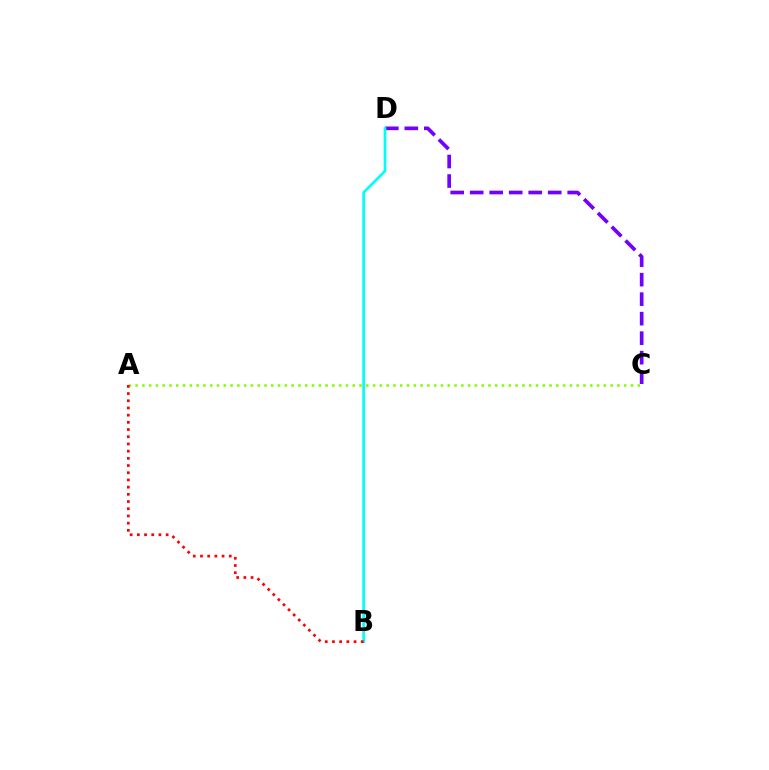{('C', 'D'): [{'color': '#7200ff', 'line_style': 'dashed', 'thickness': 2.65}], ('A', 'C'): [{'color': '#84ff00', 'line_style': 'dotted', 'thickness': 1.84}], ('B', 'D'): [{'color': '#00fff6', 'line_style': 'solid', 'thickness': 1.94}], ('A', 'B'): [{'color': '#ff0000', 'line_style': 'dotted', 'thickness': 1.96}]}